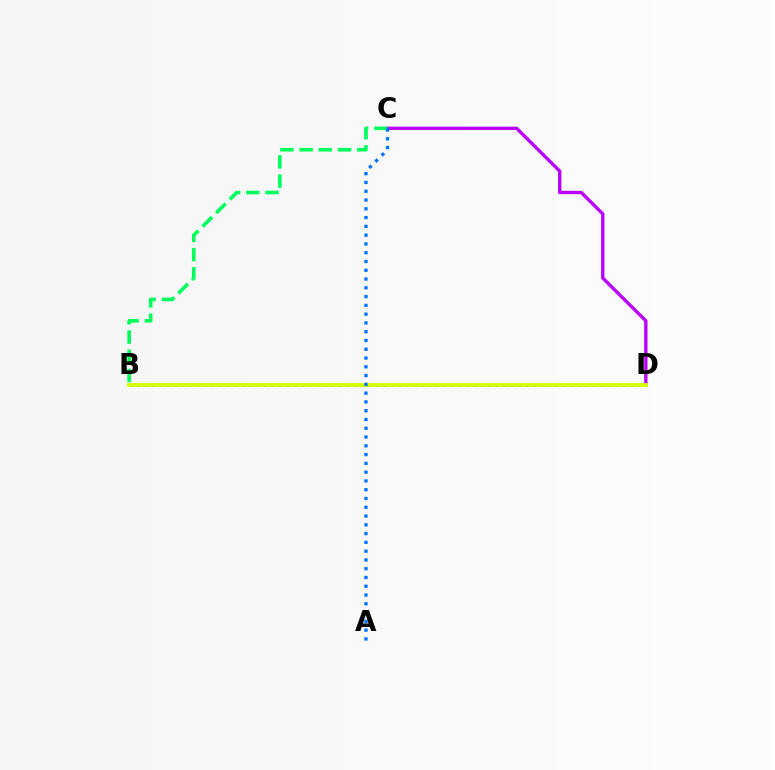{('C', 'D'): [{'color': '#b900ff', 'line_style': 'solid', 'thickness': 2.41}], ('B', 'C'): [{'color': '#00ff5c', 'line_style': 'dashed', 'thickness': 2.61}], ('B', 'D'): [{'color': '#ff0000', 'line_style': 'dotted', 'thickness': 2.03}, {'color': '#d1ff00', 'line_style': 'solid', 'thickness': 2.73}], ('A', 'C'): [{'color': '#0074ff', 'line_style': 'dotted', 'thickness': 2.38}]}